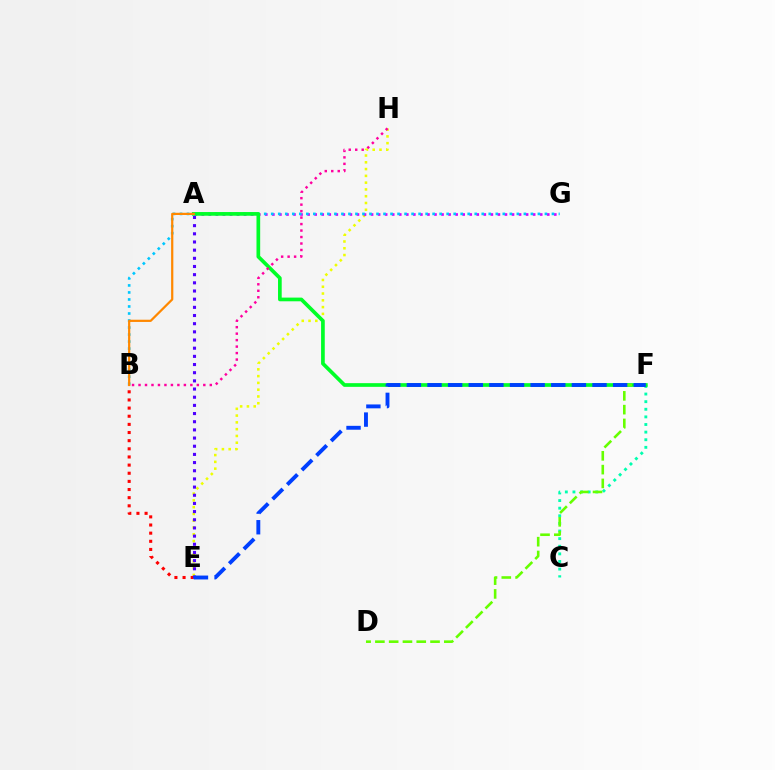{('C', 'F'): [{'color': '#00ffaf', 'line_style': 'dotted', 'thickness': 2.07}], ('E', 'H'): [{'color': '#eeff00', 'line_style': 'dotted', 'thickness': 1.84}], ('A', 'G'): [{'color': '#d600ff', 'line_style': 'dotted', 'thickness': 1.91}], ('B', 'E'): [{'color': '#ff0000', 'line_style': 'dotted', 'thickness': 2.21}], ('B', 'G'): [{'color': '#00c7ff', 'line_style': 'dotted', 'thickness': 1.91}], ('A', 'F'): [{'color': '#00ff27', 'line_style': 'solid', 'thickness': 2.65}], ('A', 'B'): [{'color': '#ff8800', 'line_style': 'solid', 'thickness': 1.6}], ('A', 'E'): [{'color': '#4f00ff', 'line_style': 'dotted', 'thickness': 2.22}], ('D', 'F'): [{'color': '#66ff00', 'line_style': 'dashed', 'thickness': 1.87}], ('E', 'F'): [{'color': '#003fff', 'line_style': 'dashed', 'thickness': 2.8}], ('B', 'H'): [{'color': '#ff00a0', 'line_style': 'dotted', 'thickness': 1.76}]}